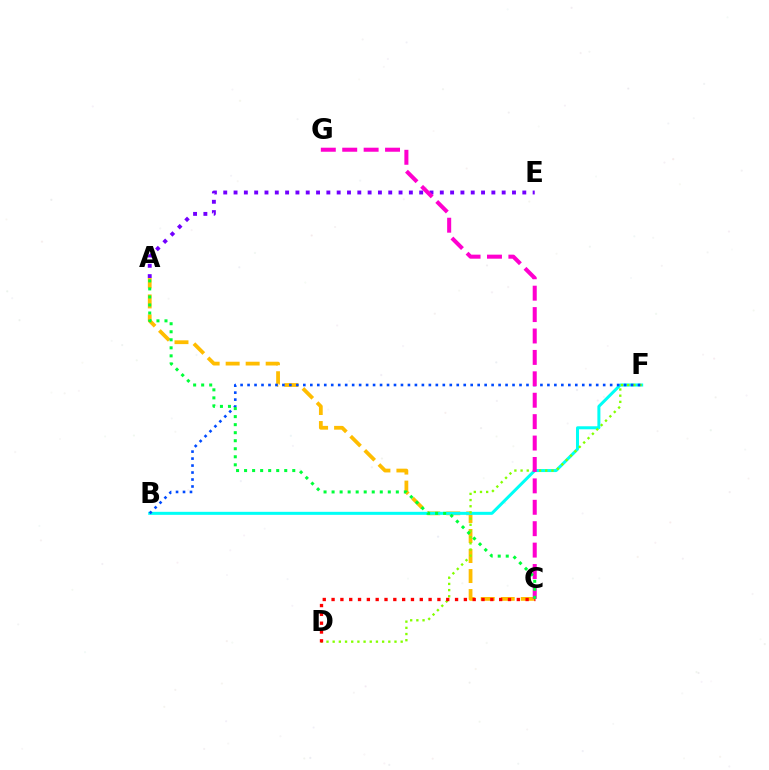{('A', 'E'): [{'color': '#7200ff', 'line_style': 'dotted', 'thickness': 2.8}], ('A', 'C'): [{'color': '#ffbd00', 'line_style': 'dashed', 'thickness': 2.72}, {'color': '#00ff39', 'line_style': 'dotted', 'thickness': 2.18}], ('B', 'F'): [{'color': '#00fff6', 'line_style': 'solid', 'thickness': 2.17}, {'color': '#004bff', 'line_style': 'dotted', 'thickness': 1.89}], ('D', 'F'): [{'color': '#84ff00', 'line_style': 'dotted', 'thickness': 1.68}], ('C', 'D'): [{'color': '#ff0000', 'line_style': 'dotted', 'thickness': 2.4}], ('C', 'G'): [{'color': '#ff00cf', 'line_style': 'dashed', 'thickness': 2.91}]}